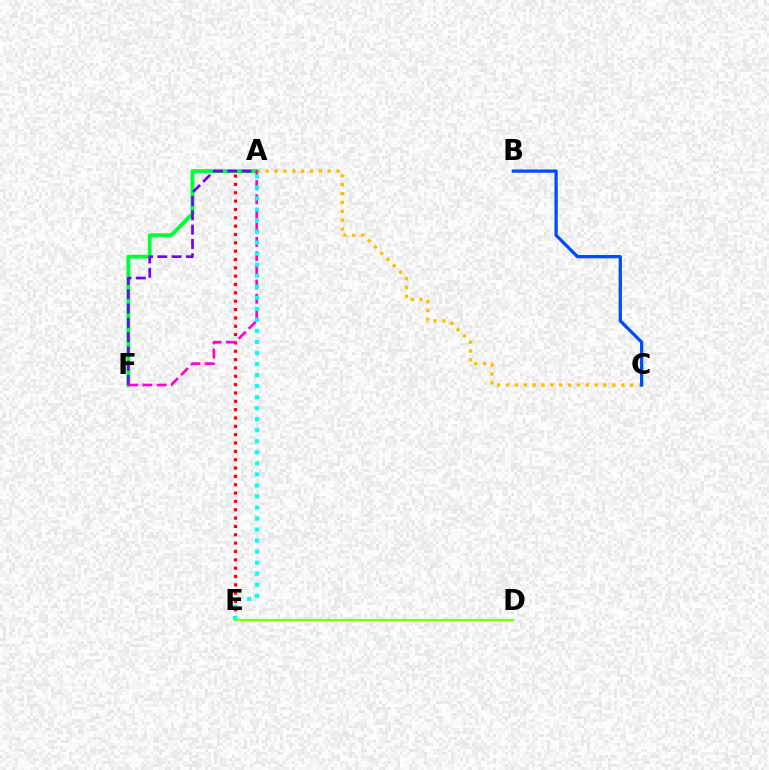{('A', 'E'): [{'color': '#ff0000', 'line_style': 'dotted', 'thickness': 2.27}, {'color': '#00fff6', 'line_style': 'dotted', 'thickness': 3.0}], ('D', 'E'): [{'color': '#84ff00', 'line_style': 'solid', 'thickness': 1.67}], ('A', 'C'): [{'color': '#ffbd00', 'line_style': 'dotted', 'thickness': 2.41}], ('A', 'F'): [{'color': '#00ff39', 'line_style': 'solid', 'thickness': 2.78}, {'color': '#7200ff', 'line_style': 'dashed', 'thickness': 1.94}, {'color': '#ff00cf', 'line_style': 'dashed', 'thickness': 1.93}], ('B', 'C'): [{'color': '#004bff', 'line_style': 'solid', 'thickness': 2.36}]}